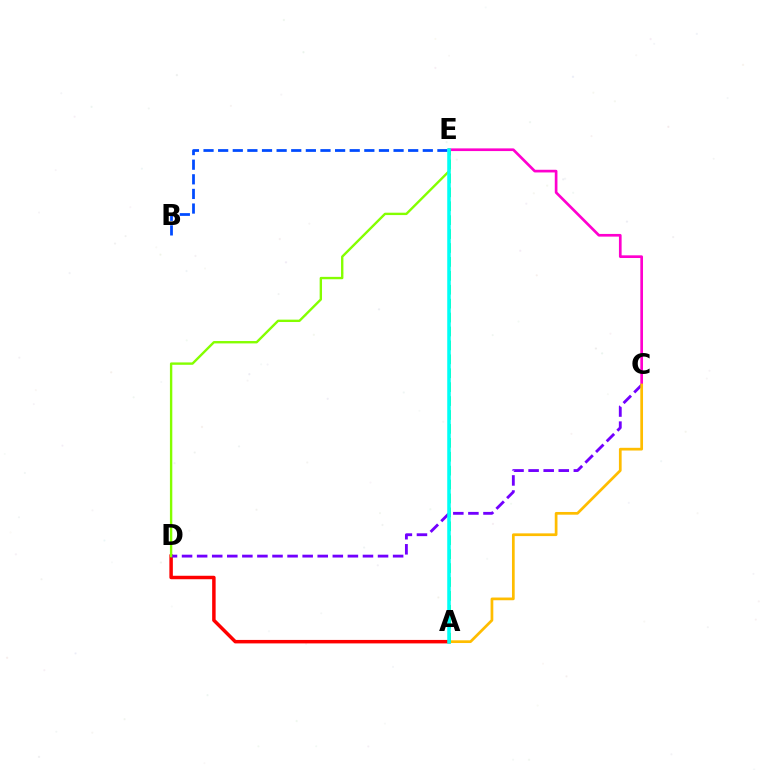{('A', 'D'): [{'color': '#ff0000', 'line_style': 'solid', 'thickness': 2.5}], ('C', 'E'): [{'color': '#ff00cf', 'line_style': 'solid', 'thickness': 1.93}], ('C', 'D'): [{'color': '#7200ff', 'line_style': 'dashed', 'thickness': 2.05}], ('D', 'E'): [{'color': '#84ff00', 'line_style': 'solid', 'thickness': 1.71}], ('A', 'C'): [{'color': '#ffbd00', 'line_style': 'solid', 'thickness': 1.96}], ('B', 'E'): [{'color': '#004bff', 'line_style': 'dashed', 'thickness': 1.99}], ('A', 'E'): [{'color': '#00ff39', 'line_style': 'dashed', 'thickness': 1.89}, {'color': '#00fff6', 'line_style': 'solid', 'thickness': 2.54}]}